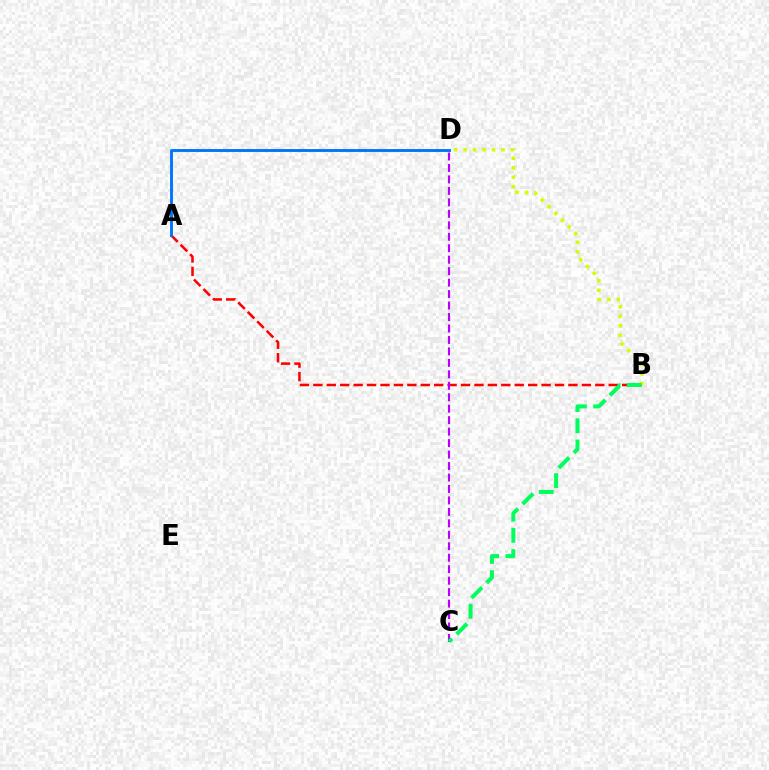{('A', 'B'): [{'color': '#ff0000', 'line_style': 'dashed', 'thickness': 1.82}], ('A', 'D'): [{'color': '#0074ff', 'line_style': 'solid', 'thickness': 2.07}], ('B', 'D'): [{'color': '#d1ff00', 'line_style': 'dotted', 'thickness': 2.57}], ('C', 'D'): [{'color': '#b900ff', 'line_style': 'dashed', 'thickness': 1.56}], ('B', 'C'): [{'color': '#00ff5c', 'line_style': 'dashed', 'thickness': 2.89}]}